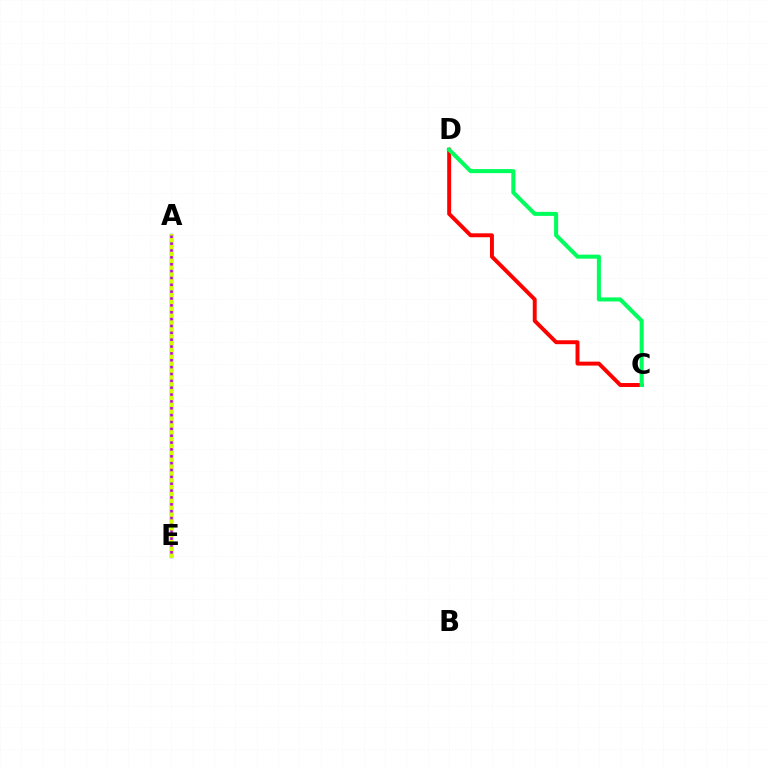{('C', 'D'): [{'color': '#ff0000', 'line_style': 'solid', 'thickness': 2.83}, {'color': '#00ff5c', 'line_style': 'solid', 'thickness': 2.91}], ('A', 'E'): [{'color': '#0074ff', 'line_style': 'solid', 'thickness': 2.45}, {'color': '#d1ff00', 'line_style': 'solid', 'thickness': 2.26}, {'color': '#b900ff', 'line_style': 'dotted', 'thickness': 1.86}]}